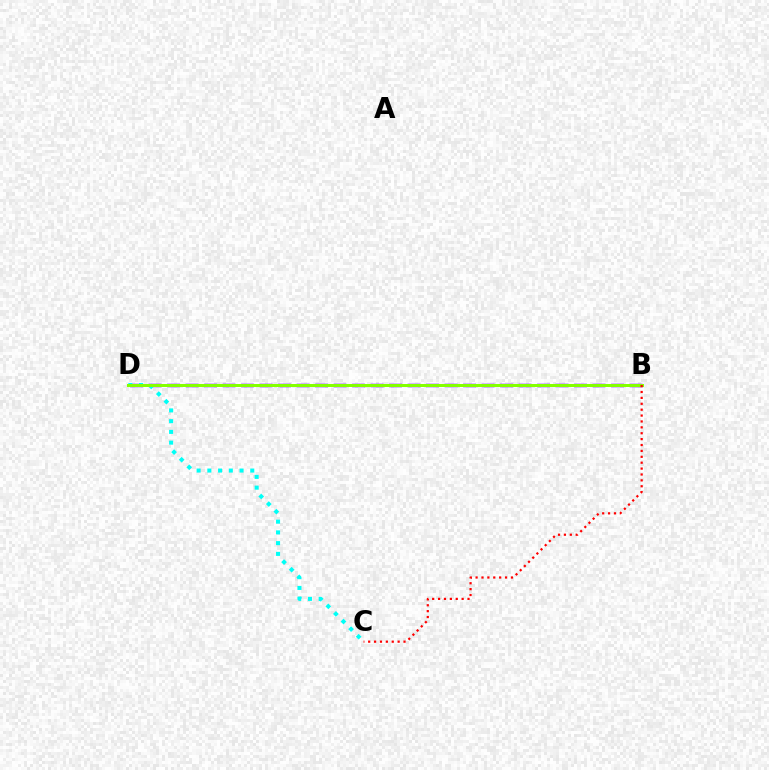{('B', 'D'): [{'color': '#7200ff', 'line_style': 'dashed', 'thickness': 2.51}, {'color': '#84ff00', 'line_style': 'solid', 'thickness': 2.16}], ('C', 'D'): [{'color': '#00fff6', 'line_style': 'dotted', 'thickness': 2.92}], ('B', 'C'): [{'color': '#ff0000', 'line_style': 'dotted', 'thickness': 1.6}]}